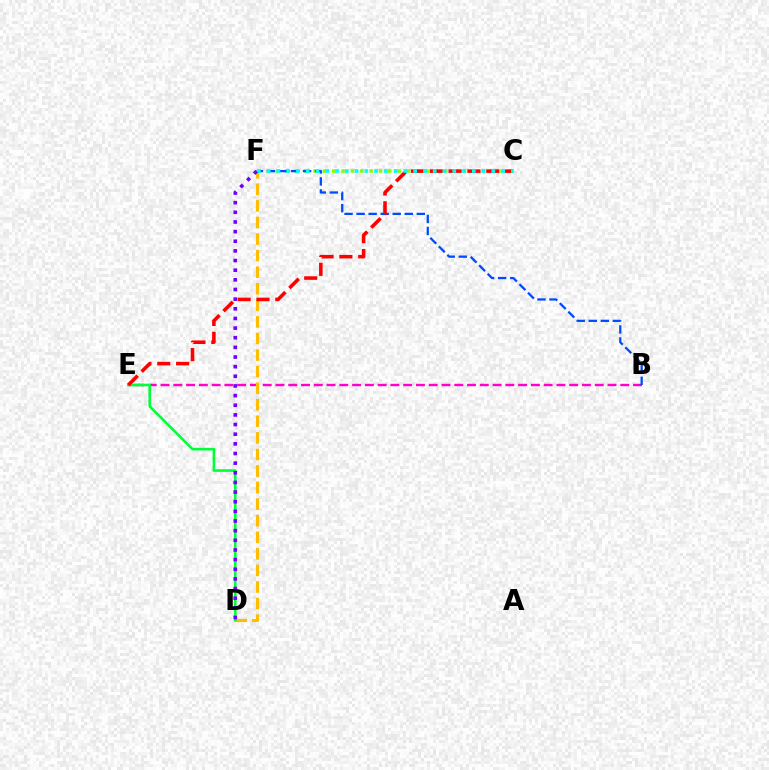{('B', 'E'): [{'color': '#ff00cf', 'line_style': 'dashed', 'thickness': 1.73}], ('D', 'F'): [{'color': '#ffbd00', 'line_style': 'dashed', 'thickness': 2.25}, {'color': '#7200ff', 'line_style': 'dotted', 'thickness': 2.62}], ('D', 'E'): [{'color': '#00ff39', 'line_style': 'solid', 'thickness': 1.87}], ('C', 'F'): [{'color': '#84ff00', 'line_style': 'dotted', 'thickness': 2.54}, {'color': '#00fff6', 'line_style': 'dotted', 'thickness': 2.65}], ('B', 'F'): [{'color': '#004bff', 'line_style': 'dashed', 'thickness': 1.64}], ('C', 'E'): [{'color': '#ff0000', 'line_style': 'dashed', 'thickness': 2.56}]}